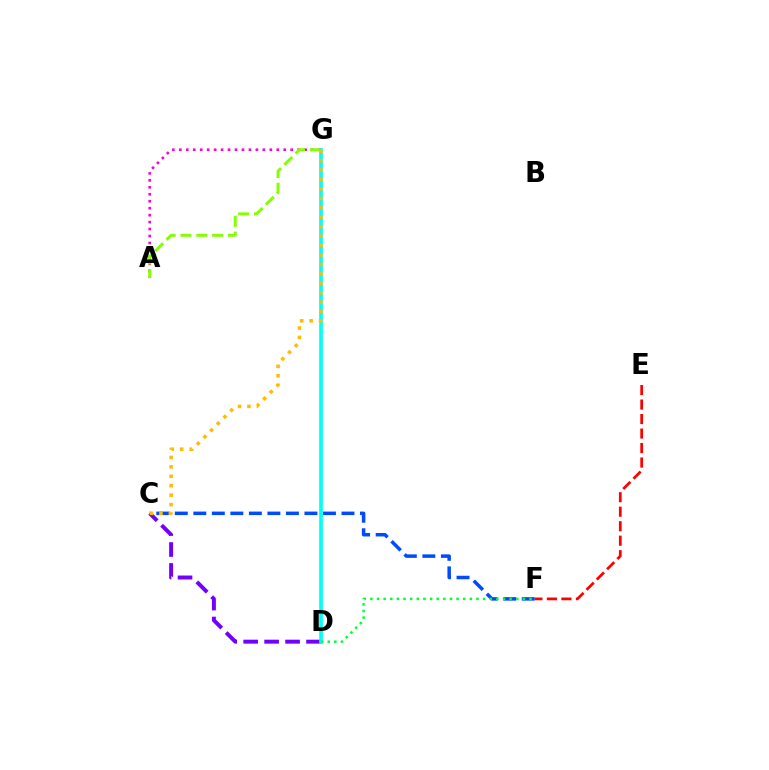{('A', 'G'): [{'color': '#ff00cf', 'line_style': 'dotted', 'thickness': 1.89}, {'color': '#84ff00', 'line_style': 'dashed', 'thickness': 2.15}], ('C', 'F'): [{'color': '#004bff', 'line_style': 'dashed', 'thickness': 2.52}], ('C', 'D'): [{'color': '#7200ff', 'line_style': 'dashed', 'thickness': 2.85}], ('D', 'G'): [{'color': '#00fff6', 'line_style': 'solid', 'thickness': 2.64}], ('C', 'G'): [{'color': '#ffbd00', 'line_style': 'dotted', 'thickness': 2.56}], ('D', 'F'): [{'color': '#00ff39', 'line_style': 'dotted', 'thickness': 1.8}], ('E', 'F'): [{'color': '#ff0000', 'line_style': 'dashed', 'thickness': 1.97}]}